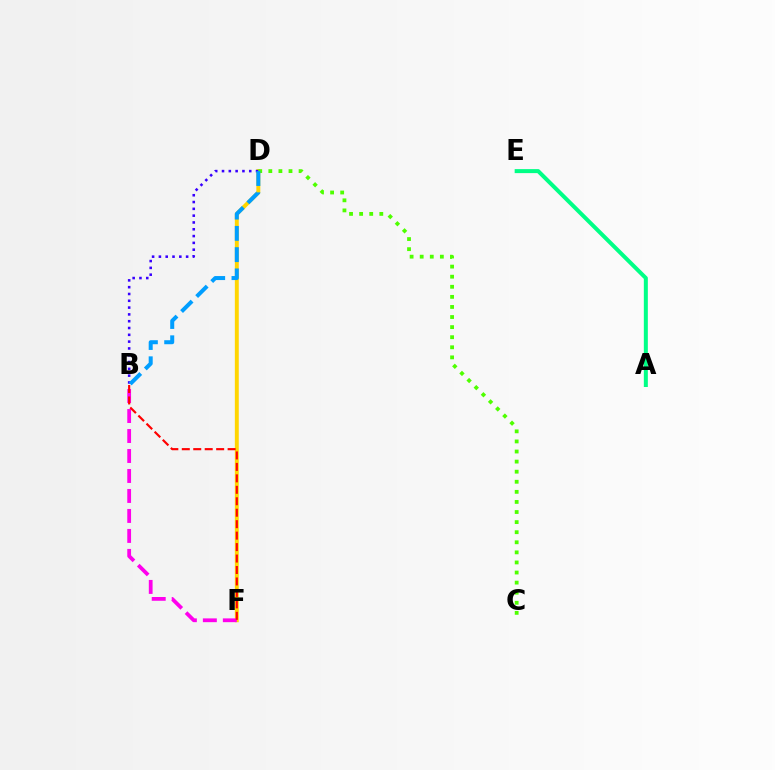{('D', 'F'): [{'color': '#ffd500', 'line_style': 'solid', 'thickness': 2.83}], ('C', 'D'): [{'color': '#4fff00', 'line_style': 'dotted', 'thickness': 2.74}], ('A', 'E'): [{'color': '#00ff86', 'line_style': 'solid', 'thickness': 2.88}], ('B', 'F'): [{'color': '#ff00ed', 'line_style': 'dashed', 'thickness': 2.71}, {'color': '#ff0000', 'line_style': 'dashed', 'thickness': 1.56}], ('B', 'D'): [{'color': '#3700ff', 'line_style': 'dotted', 'thickness': 1.85}, {'color': '#009eff', 'line_style': 'dashed', 'thickness': 2.89}]}